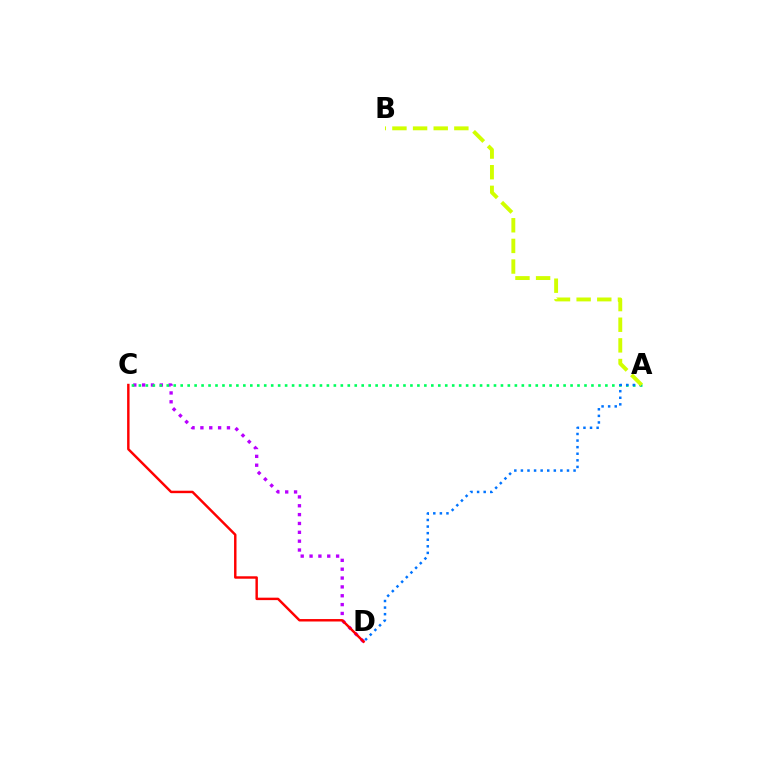{('C', 'D'): [{'color': '#b900ff', 'line_style': 'dotted', 'thickness': 2.4}, {'color': '#ff0000', 'line_style': 'solid', 'thickness': 1.76}], ('A', 'C'): [{'color': '#00ff5c', 'line_style': 'dotted', 'thickness': 1.89}], ('A', 'D'): [{'color': '#0074ff', 'line_style': 'dotted', 'thickness': 1.79}], ('A', 'B'): [{'color': '#d1ff00', 'line_style': 'dashed', 'thickness': 2.8}]}